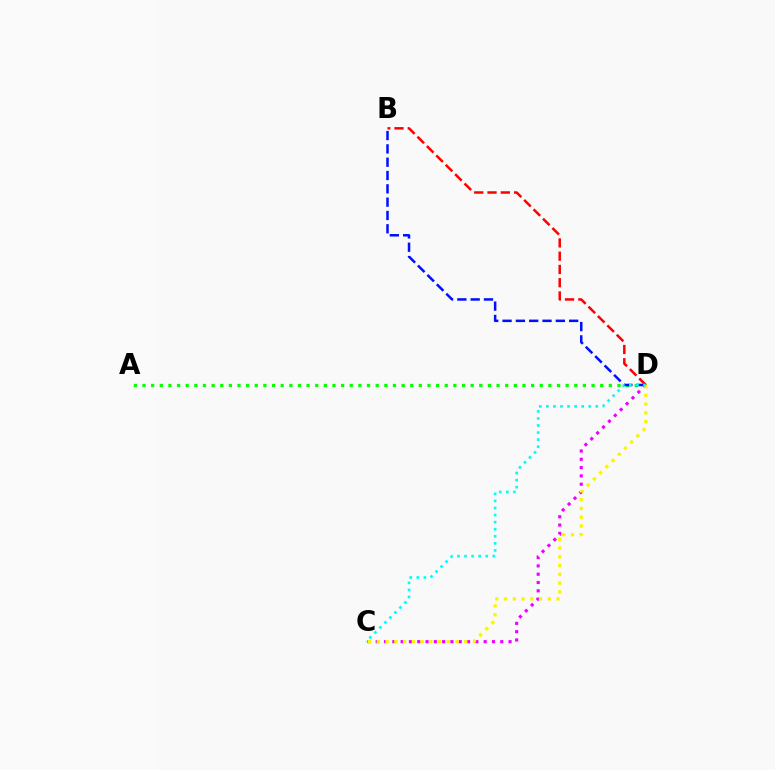{('A', 'D'): [{'color': '#08ff00', 'line_style': 'dotted', 'thickness': 2.35}], ('B', 'D'): [{'color': '#ff0000', 'line_style': 'dashed', 'thickness': 1.8}, {'color': '#0010ff', 'line_style': 'dashed', 'thickness': 1.81}], ('C', 'D'): [{'color': '#ee00ff', 'line_style': 'dotted', 'thickness': 2.26}, {'color': '#fcf500', 'line_style': 'dotted', 'thickness': 2.38}, {'color': '#00fff6', 'line_style': 'dotted', 'thickness': 1.92}]}